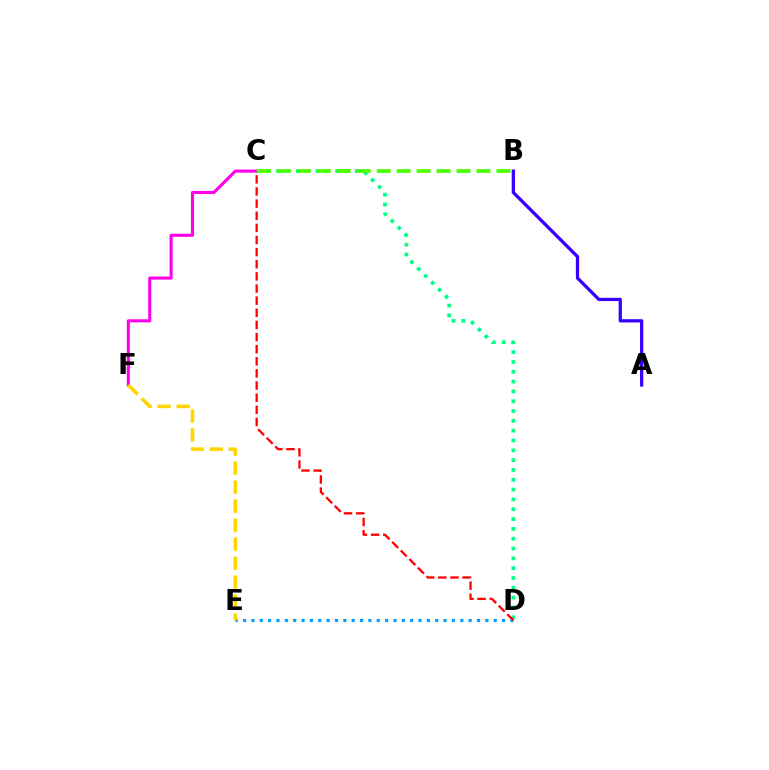{('A', 'B'): [{'color': '#3700ff', 'line_style': 'solid', 'thickness': 2.35}], ('C', 'F'): [{'color': '#ff00ed', 'line_style': 'solid', 'thickness': 2.22}], ('D', 'E'): [{'color': '#009eff', 'line_style': 'dotted', 'thickness': 2.27}], ('C', 'D'): [{'color': '#00ff86', 'line_style': 'dotted', 'thickness': 2.67}, {'color': '#ff0000', 'line_style': 'dashed', 'thickness': 1.65}], ('B', 'C'): [{'color': '#4fff00', 'line_style': 'dashed', 'thickness': 2.71}], ('E', 'F'): [{'color': '#ffd500', 'line_style': 'dashed', 'thickness': 2.58}]}